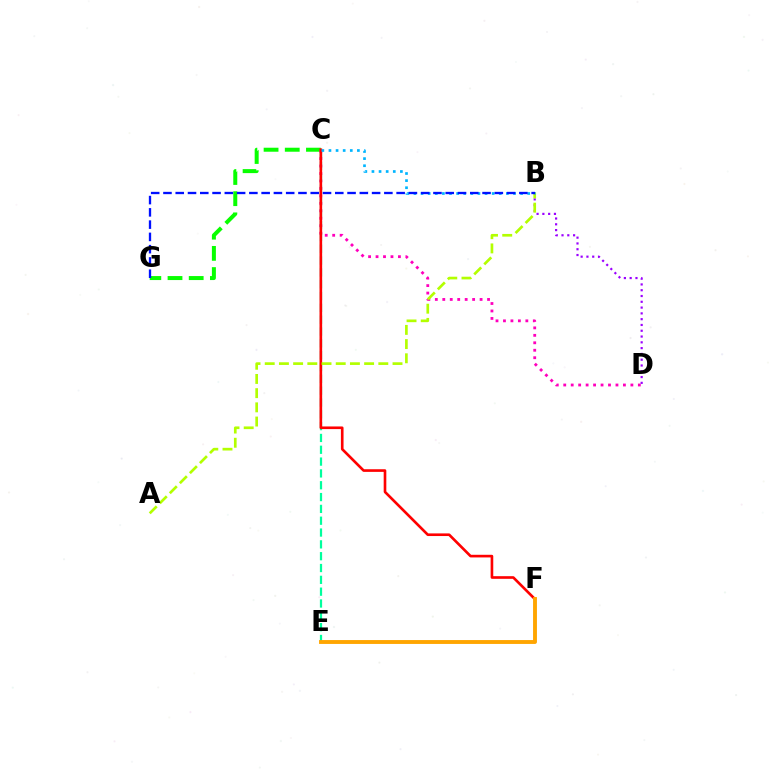{('C', 'G'): [{'color': '#08ff00', 'line_style': 'dashed', 'thickness': 2.88}], ('C', 'D'): [{'color': '#ff00bd', 'line_style': 'dotted', 'thickness': 2.03}], ('B', 'D'): [{'color': '#9b00ff', 'line_style': 'dotted', 'thickness': 1.57}], ('C', 'E'): [{'color': '#00ff9d', 'line_style': 'dashed', 'thickness': 1.61}], ('C', 'F'): [{'color': '#ff0000', 'line_style': 'solid', 'thickness': 1.9}], ('A', 'B'): [{'color': '#b3ff00', 'line_style': 'dashed', 'thickness': 1.93}], ('B', 'C'): [{'color': '#00b5ff', 'line_style': 'dotted', 'thickness': 1.93}], ('B', 'G'): [{'color': '#0010ff', 'line_style': 'dashed', 'thickness': 1.67}], ('E', 'F'): [{'color': '#ffa500', 'line_style': 'solid', 'thickness': 2.8}]}